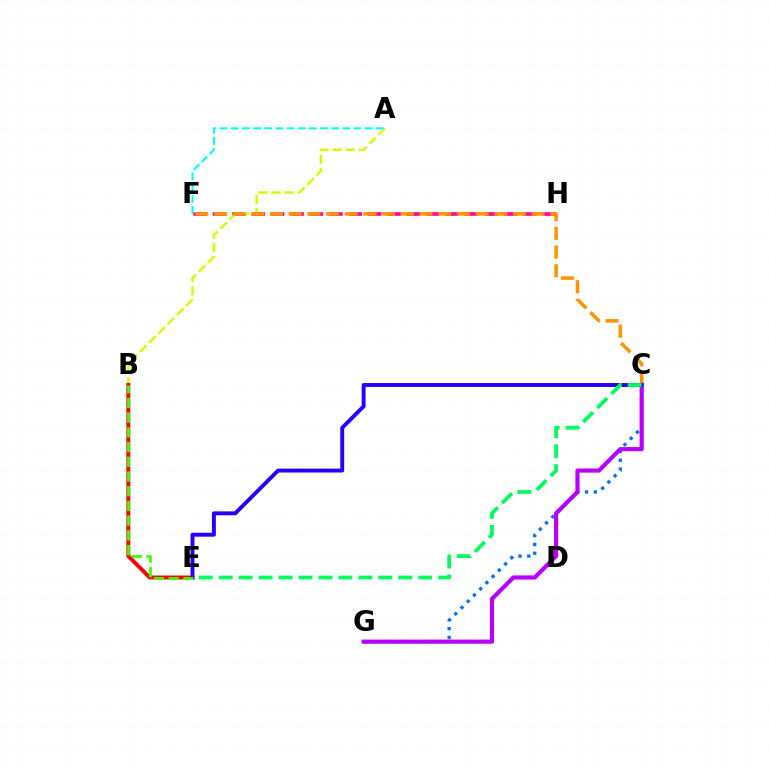{('F', 'H'): [{'color': '#ff00ac', 'line_style': 'dashed', 'thickness': 2.64}], ('A', 'B'): [{'color': '#d1ff00', 'line_style': 'dashed', 'thickness': 1.77}], ('C', 'F'): [{'color': '#ff9400', 'line_style': 'dashed', 'thickness': 2.54}], ('B', 'E'): [{'color': '#ff0000', 'line_style': 'solid', 'thickness': 2.84}, {'color': '#3dff00', 'line_style': 'dashed', 'thickness': 2.0}], ('A', 'F'): [{'color': '#00fff6', 'line_style': 'dashed', 'thickness': 1.51}], ('C', 'G'): [{'color': '#0074ff', 'line_style': 'dotted', 'thickness': 2.39}, {'color': '#b900ff', 'line_style': 'solid', 'thickness': 3.0}], ('C', 'E'): [{'color': '#2500ff', 'line_style': 'solid', 'thickness': 2.82}, {'color': '#00ff5c', 'line_style': 'dashed', 'thickness': 2.71}]}